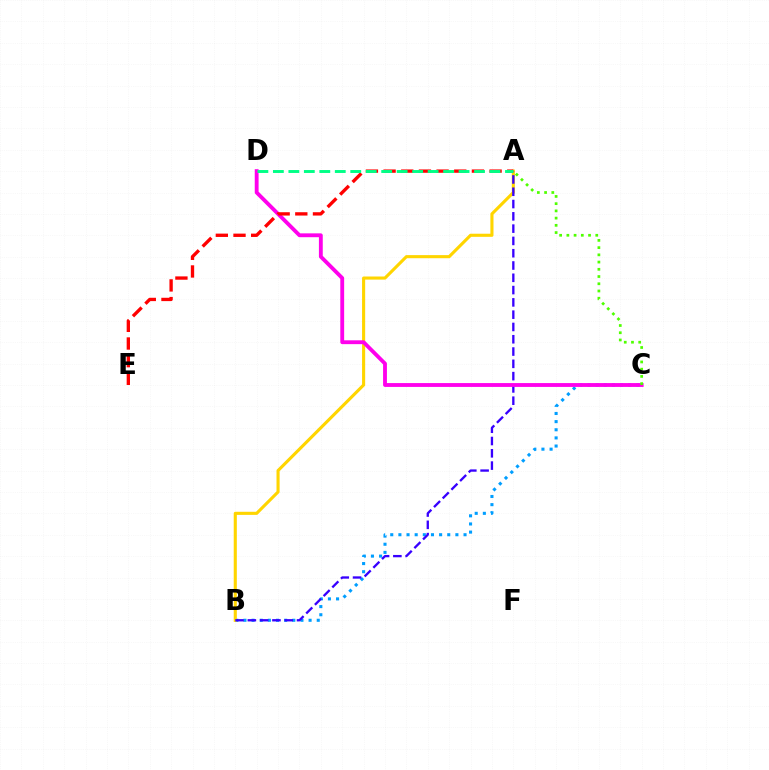{('B', 'C'): [{'color': '#009eff', 'line_style': 'dotted', 'thickness': 2.21}], ('A', 'B'): [{'color': '#ffd500', 'line_style': 'solid', 'thickness': 2.24}, {'color': '#3700ff', 'line_style': 'dashed', 'thickness': 1.67}], ('C', 'D'): [{'color': '#ff00ed', 'line_style': 'solid', 'thickness': 2.77}], ('A', 'C'): [{'color': '#4fff00', 'line_style': 'dotted', 'thickness': 1.96}], ('A', 'E'): [{'color': '#ff0000', 'line_style': 'dashed', 'thickness': 2.4}], ('A', 'D'): [{'color': '#00ff86', 'line_style': 'dashed', 'thickness': 2.1}]}